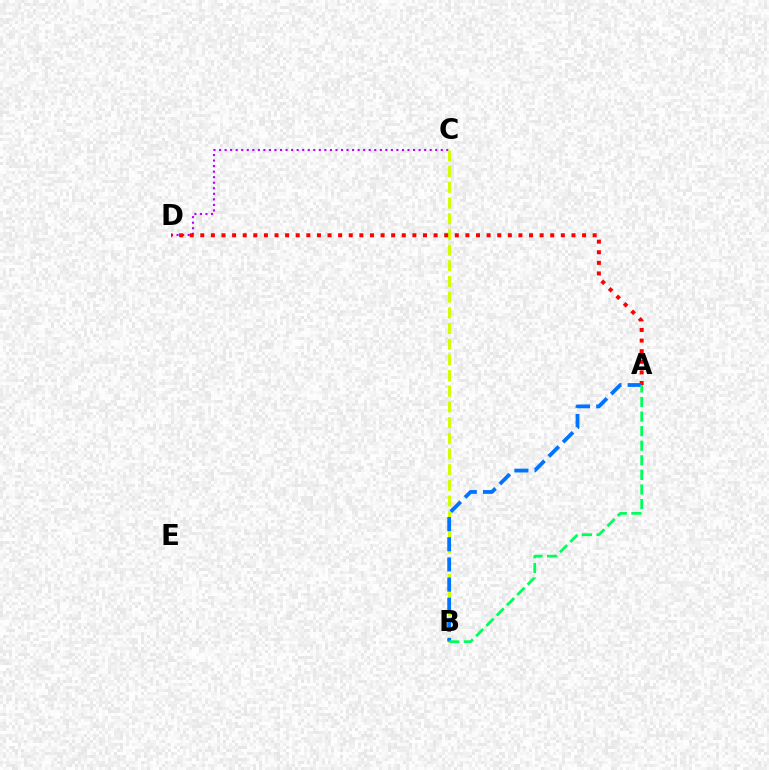{('C', 'D'): [{'color': '#b900ff', 'line_style': 'dotted', 'thickness': 1.51}], ('B', 'C'): [{'color': '#d1ff00', 'line_style': 'dashed', 'thickness': 2.13}], ('A', 'D'): [{'color': '#ff0000', 'line_style': 'dotted', 'thickness': 2.88}], ('A', 'B'): [{'color': '#0074ff', 'line_style': 'dashed', 'thickness': 2.74}, {'color': '#00ff5c', 'line_style': 'dashed', 'thickness': 1.98}]}